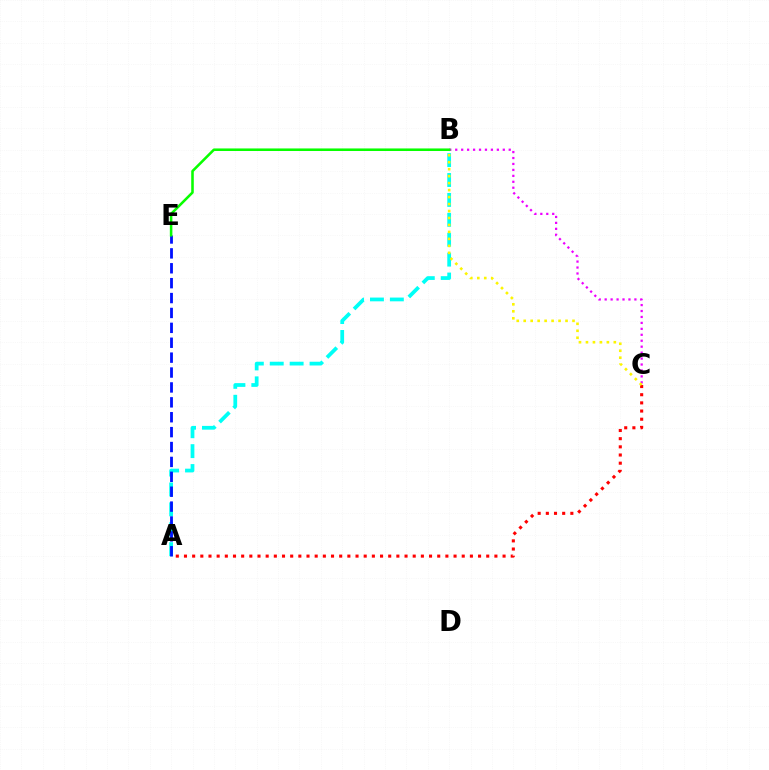{('A', 'C'): [{'color': '#ff0000', 'line_style': 'dotted', 'thickness': 2.22}], ('B', 'C'): [{'color': '#ee00ff', 'line_style': 'dotted', 'thickness': 1.62}, {'color': '#fcf500', 'line_style': 'dotted', 'thickness': 1.89}], ('A', 'B'): [{'color': '#00fff6', 'line_style': 'dashed', 'thickness': 2.7}], ('A', 'E'): [{'color': '#0010ff', 'line_style': 'dashed', 'thickness': 2.02}], ('B', 'E'): [{'color': '#08ff00', 'line_style': 'solid', 'thickness': 1.84}]}